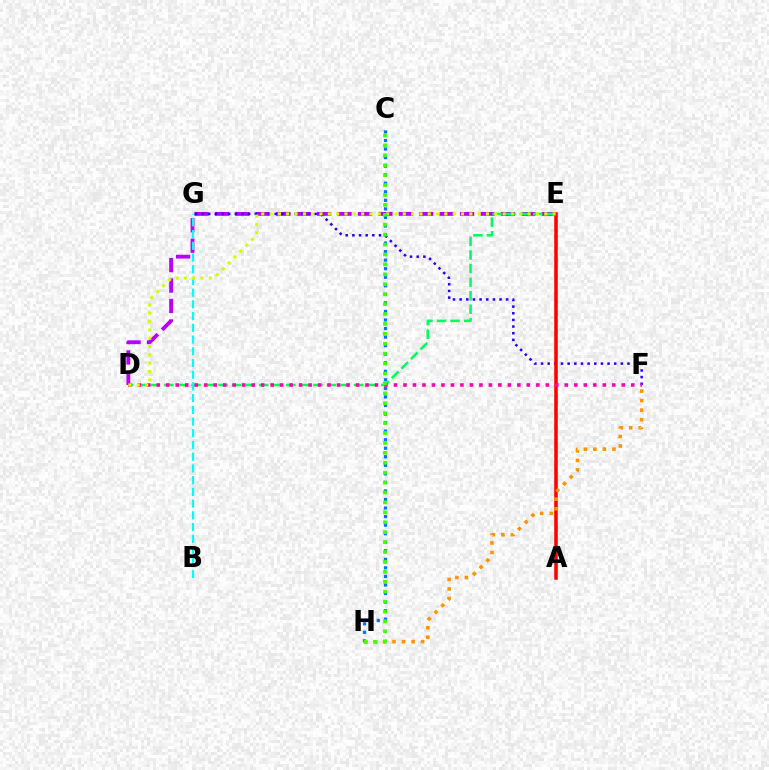{('D', 'E'): [{'color': '#b900ff', 'line_style': 'dashed', 'thickness': 2.77}, {'color': '#00ff5c', 'line_style': 'dashed', 'thickness': 1.84}, {'color': '#d1ff00', 'line_style': 'dotted', 'thickness': 2.26}], ('F', 'G'): [{'color': '#2500ff', 'line_style': 'dotted', 'thickness': 1.81}], ('C', 'H'): [{'color': '#0074ff', 'line_style': 'dotted', 'thickness': 2.32}, {'color': '#3dff00', 'line_style': 'dotted', 'thickness': 2.69}], ('A', 'E'): [{'color': '#ff0000', 'line_style': 'solid', 'thickness': 2.55}], ('F', 'H'): [{'color': '#ff9400', 'line_style': 'dotted', 'thickness': 2.59}], ('D', 'F'): [{'color': '#ff00ac', 'line_style': 'dotted', 'thickness': 2.58}], ('B', 'G'): [{'color': '#00fff6', 'line_style': 'dashed', 'thickness': 1.59}]}